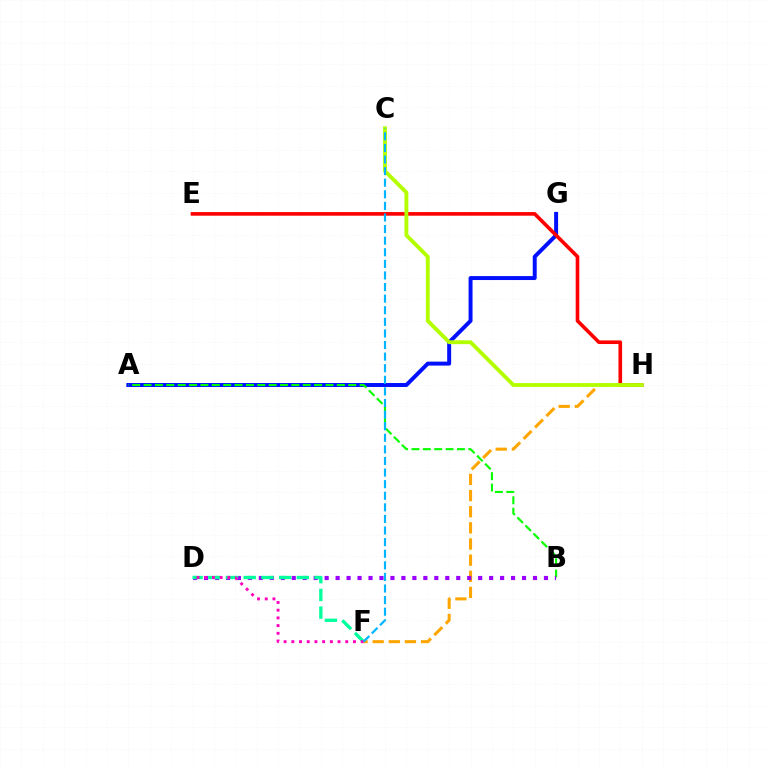{('F', 'H'): [{'color': '#ffa500', 'line_style': 'dashed', 'thickness': 2.19}], ('A', 'G'): [{'color': '#0010ff', 'line_style': 'solid', 'thickness': 2.85}], ('A', 'B'): [{'color': '#08ff00', 'line_style': 'dashed', 'thickness': 1.54}], ('E', 'H'): [{'color': '#ff0000', 'line_style': 'solid', 'thickness': 2.61}], ('B', 'D'): [{'color': '#9b00ff', 'line_style': 'dotted', 'thickness': 2.98}], ('C', 'H'): [{'color': '#b3ff00', 'line_style': 'solid', 'thickness': 2.78}], ('D', 'F'): [{'color': '#00ff9d', 'line_style': 'dashed', 'thickness': 2.41}, {'color': '#ff00bd', 'line_style': 'dotted', 'thickness': 2.09}], ('C', 'F'): [{'color': '#00b5ff', 'line_style': 'dashed', 'thickness': 1.58}]}